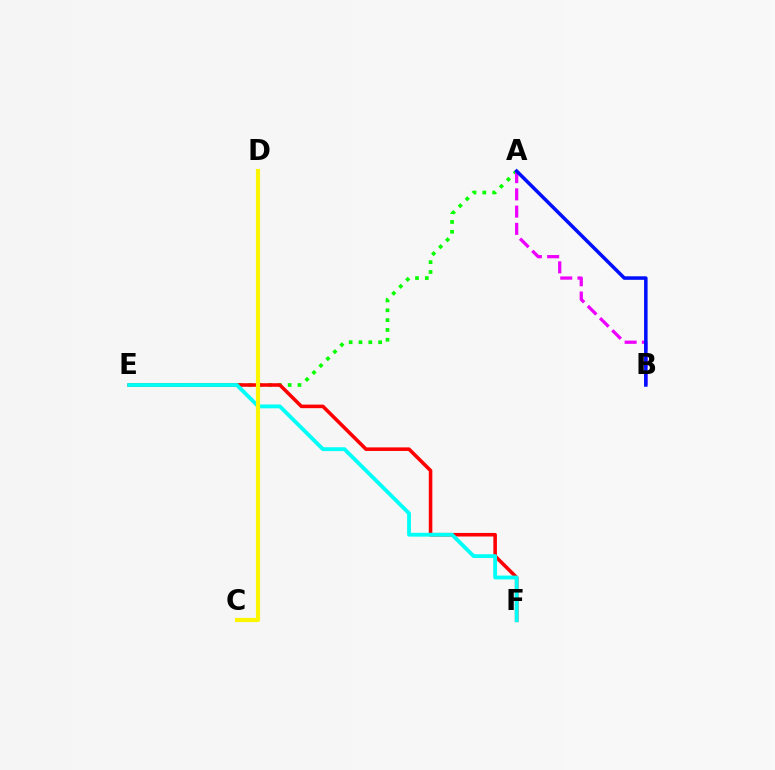{('A', 'E'): [{'color': '#08ff00', 'line_style': 'dotted', 'thickness': 2.67}], ('E', 'F'): [{'color': '#ff0000', 'line_style': 'solid', 'thickness': 2.56}, {'color': '#00fff6', 'line_style': 'solid', 'thickness': 2.76}], ('A', 'B'): [{'color': '#ee00ff', 'line_style': 'dashed', 'thickness': 2.34}, {'color': '#0010ff', 'line_style': 'solid', 'thickness': 2.54}], ('C', 'D'): [{'color': '#fcf500', 'line_style': 'solid', 'thickness': 2.99}]}